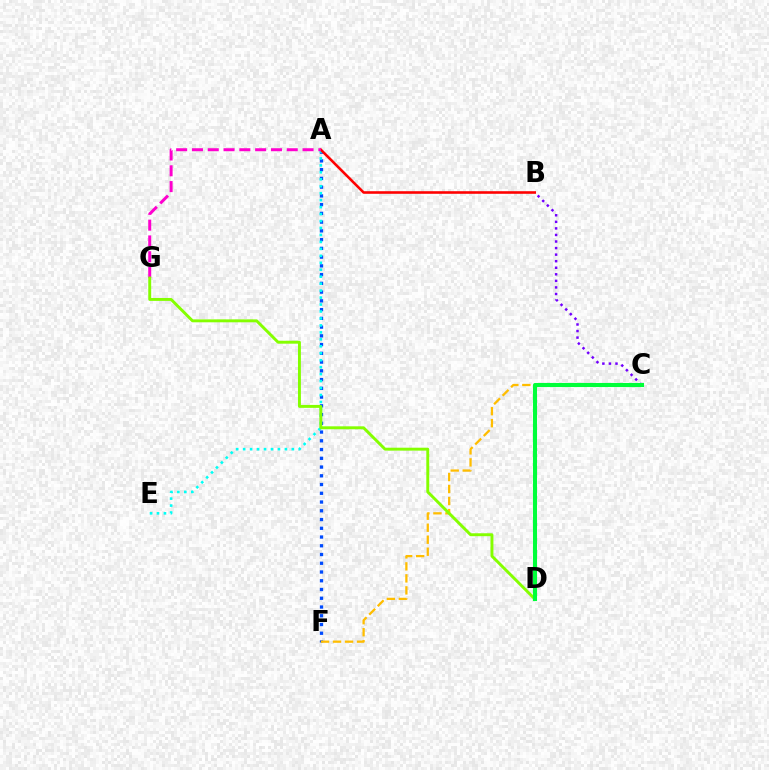{('B', 'C'): [{'color': '#7200ff', 'line_style': 'dotted', 'thickness': 1.78}], ('A', 'F'): [{'color': '#004bff', 'line_style': 'dotted', 'thickness': 2.38}], ('A', 'E'): [{'color': '#00fff6', 'line_style': 'dotted', 'thickness': 1.89}], ('C', 'F'): [{'color': '#ffbd00', 'line_style': 'dashed', 'thickness': 1.63}], ('A', 'B'): [{'color': '#ff0000', 'line_style': 'solid', 'thickness': 1.86}], ('A', 'G'): [{'color': '#ff00cf', 'line_style': 'dashed', 'thickness': 2.15}], ('D', 'G'): [{'color': '#84ff00', 'line_style': 'solid', 'thickness': 2.11}], ('C', 'D'): [{'color': '#00ff39', 'line_style': 'solid', 'thickness': 2.94}]}